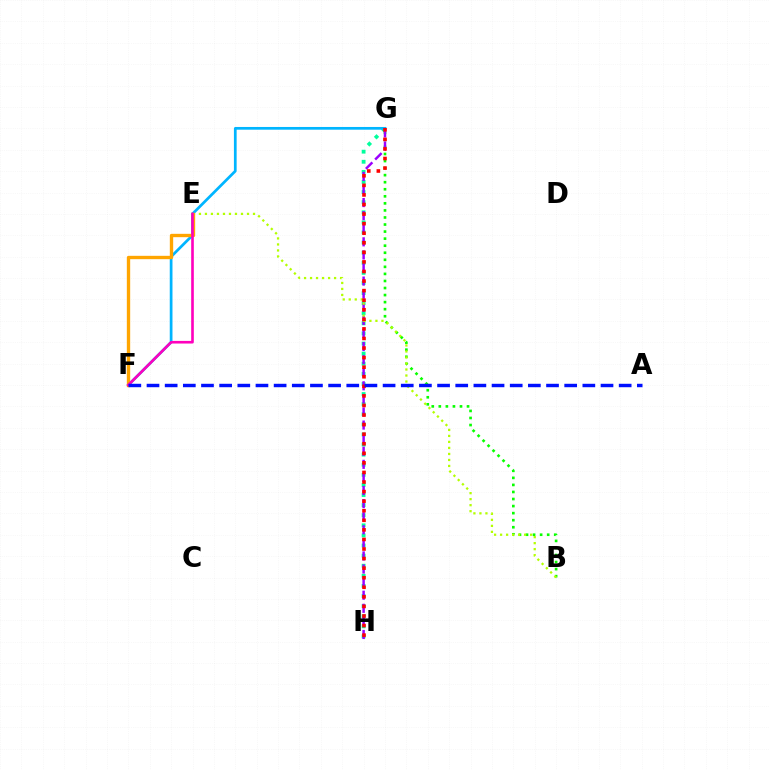{('B', 'G'): [{'color': '#08ff00', 'line_style': 'dotted', 'thickness': 1.92}], ('G', 'H'): [{'color': '#00ff9d', 'line_style': 'dotted', 'thickness': 2.74}, {'color': '#9b00ff', 'line_style': 'dashed', 'thickness': 1.78}, {'color': '#ff0000', 'line_style': 'dotted', 'thickness': 2.6}], ('B', 'E'): [{'color': '#b3ff00', 'line_style': 'dotted', 'thickness': 1.63}], ('F', 'G'): [{'color': '#00b5ff', 'line_style': 'solid', 'thickness': 1.96}], ('E', 'F'): [{'color': '#ffa500', 'line_style': 'solid', 'thickness': 2.41}, {'color': '#ff00bd', 'line_style': 'solid', 'thickness': 1.89}], ('A', 'F'): [{'color': '#0010ff', 'line_style': 'dashed', 'thickness': 2.47}]}